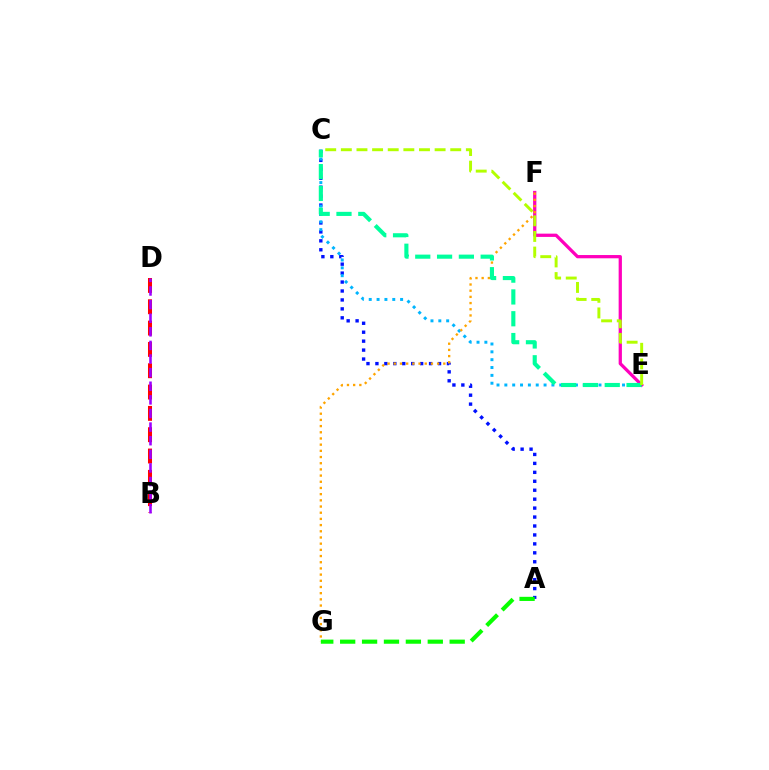{('E', 'F'): [{'color': '#ff00bd', 'line_style': 'solid', 'thickness': 2.35}], ('A', 'C'): [{'color': '#0010ff', 'line_style': 'dotted', 'thickness': 2.43}], ('B', 'D'): [{'color': '#ff0000', 'line_style': 'dashed', 'thickness': 2.9}, {'color': '#9b00ff', 'line_style': 'dashed', 'thickness': 1.85}], ('C', 'E'): [{'color': '#00b5ff', 'line_style': 'dotted', 'thickness': 2.13}, {'color': '#00ff9d', 'line_style': 'dashed', 'thickness': 2.96}, {'color': '#b3ff00', 'line_style': 'dashed', 'thickness': 2.12}], ('F', 'G'): [{'color': '#ffa500', 'line_style': 'dotted', 'thickness': 1.68}], ('A', 'G'): [{'color': '#08ff00', 'line_style': 'dashed', 'thickness': 2.98}]}